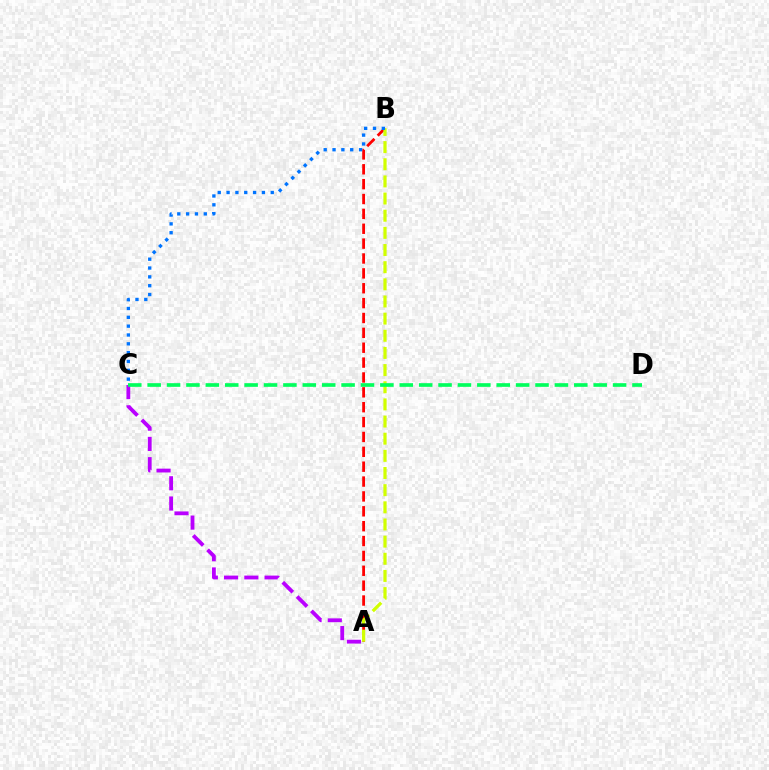{('A', 'B'): [{'color': '#ff0000', 'line_style': 'dashed', 'thickness': 2.02}, {'color': '#d1ff00', 'line_style': 'dashed', 'thickness': 2.33}], ('A', 'C'): [{'color': '#b900ff', 'line_style': 'dashed', 'thickness': 2.75}], ('B', 'C'): [{'color': '#0074ff', 'line_style': 'dotted', 'thickness': 2.4}], ('C', 'D'): [{'color': '#00ff5c', 'line_style': 'dashed', 'thickness': 2.63}]}